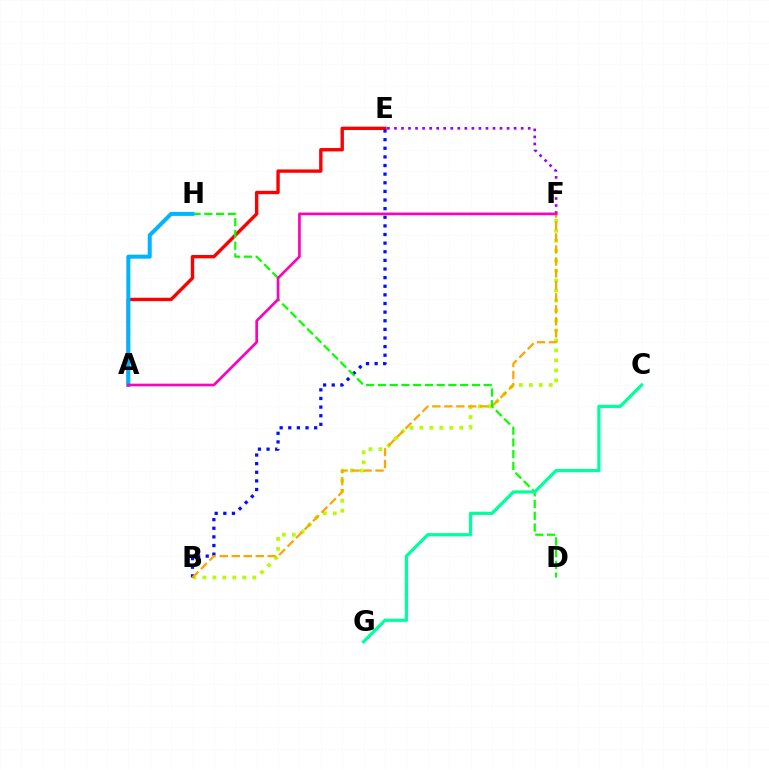{('A', 'E'): [{'color': '#ff0000', 'line_style': 'solid', 'thickness': 2.43}], ('B', 'F'): [{'color': '#b3ff00', 'line_style': 'dotted', 'thickness': 2.71}, {'color': '#ffa500', 'line_style': 'dashed', 'thickness': 1.63}], ('B', 'E'): [{'color': '#0010ff', 'line_style': 'dotted', 'thickness': 2.34}], ('D', 'H'): [{'color': '#08ff00', 'line_style': 'dashed', 'thickness': 1.6}], ('A', 'H'): [{'color': '#00b5ff', 'line_style': 'solid', 'thickness': 2.89}], ('E', 'F'): [{'color': '#9b00ff', 'line_style': 'dotted', 'thickness': 1.91}], ('A', 'F'): [{'color': '#ff00bd', 'line_style': 'solid', 'thickness': 1.92}], ('C', 'G'): [{'color': '#00ff9d', 'line_style': 'solid', 'thickness': 2.32}]}